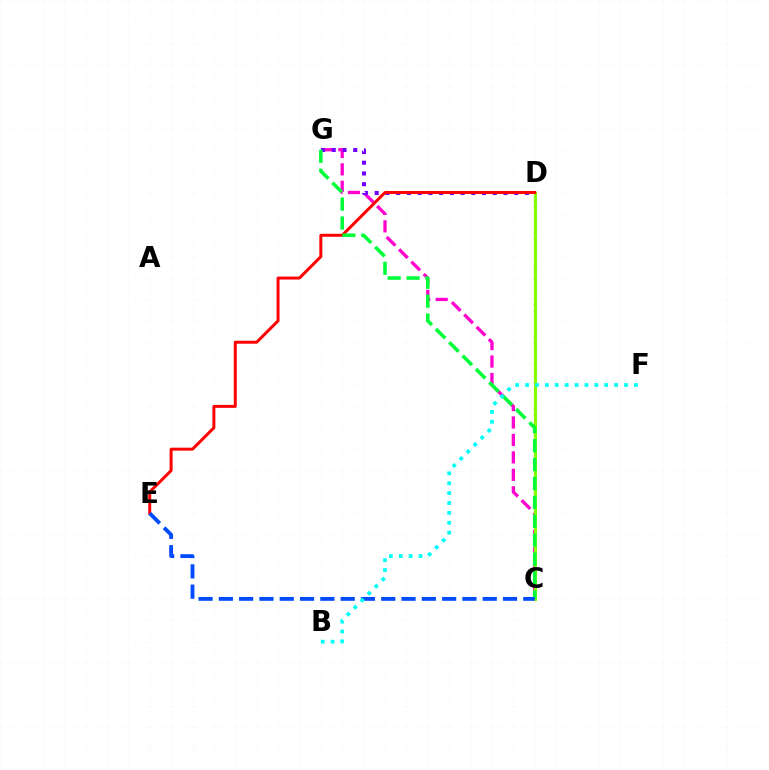{('C', 'G'): [{'color': '#ff00cf', 'line_style': 'dashed', 'thickness': 2.37}, {'color': '#00ff39', 'line_style': 'dashed', 'thickness': 2.57}], ('D', 'G'): [{'color': '#7200ff', 'line_style': 'dotted', 'thickness': 2.92}], ('C', 'D'): [{'color': '#ffbd00', 'line_style': 'dotted', 'thickness': 1.77}, {'color': '#84ff00', 'line_style': 'solid', 'thickness': 2.22}], ('D', 'E'): [{'color': '#ff0000', 'line_style': 'solid', 'thickness': 2.13}], ('C', 'E'): [{'color': '#004bff', 'line_style': 'dashed', 'thickness': 2.76}], ('B', 'F'): [{'color': '#00fff6', 'line_style': 'dotted', 'thickness': 2.69}]}